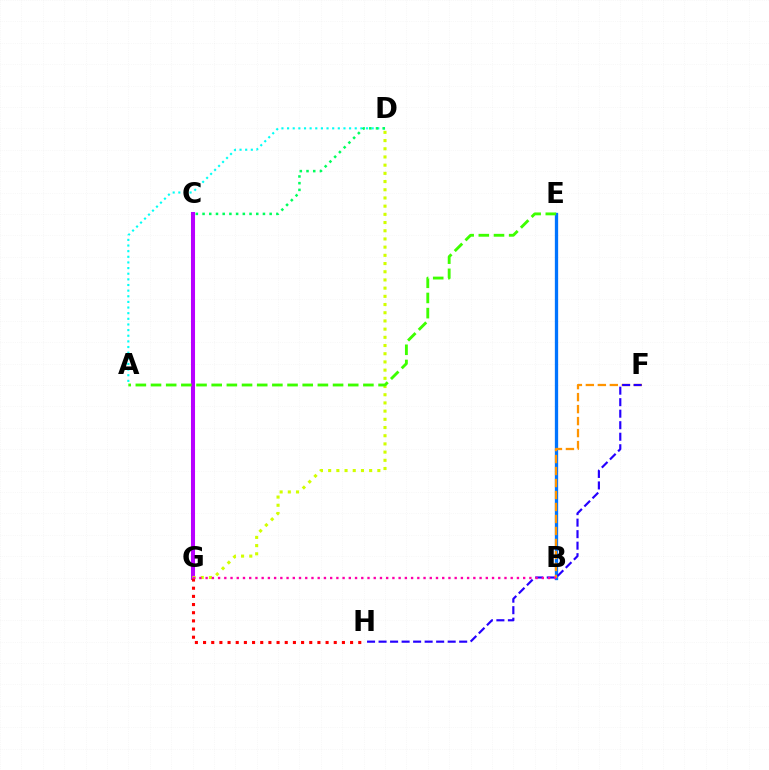{('C', 'G'): [{'color': '#b900ff', 'line_style': 'solid', 'thickness': 2.92}], ('D', 'G'): [{'color': '#d1ff00', 'line_style': 'dotted', 'thickness': 2.23}], ('G', 'H'): [{'color': '#ff0000', 'line_style': 'dotted', 'thickness': 2.22}], ('A', 'D'): [{'color': '#00fff6', 'line_style': 'dotted', 'thickness': 1.53}], ('B', 'E'): [{'color': '#0074ff', 'line_style': 'solid', 'thickness': 2.37}], ('C', 'D'): [{'color': '#00ff5c', 'line_style': 'dotted', 'thickness': 1.82}], ('B', 'F'): [{'color': '#ff9400', 'line_style': 'dashed', 'thickness': 1.63}], ('F', 'H'): [{'color': '#2500ff', 'line_style': 'dashed', 'thickness': 1.56}], ('A', 'E'): [{'color': '#3dff00', 'line_style': 'dashed', 'thickness': 2.06}], ('B', 'G'): [{'color': '#ff00ac', 'line_style': 'dotted', 'thickness': 1.69}]}